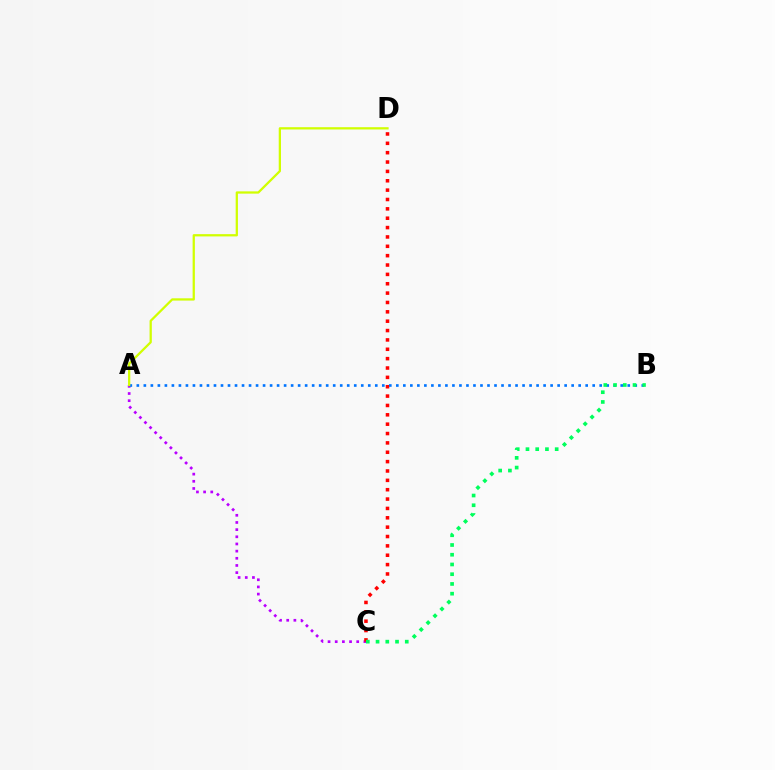{('A', 'C'): [{'color': '#b900ff', 'line_style': 'dotted', 'thickness': 1.95}], ('C', 'D'): [{'color': '#ff0000', 'line_style': 'dotted', 'thickness': 2.54}], ('A', 'B'): [{'color': '#0074ff', 'line_style': 'dotted', 'thickness': 1.91}], ('A', 'D'): [{'color': '#d1ff00', 'line_style': 'solid', 'thickness': 1.63}], ('B', 'C'): [{'color': '#00ff5c', 'line_style': 'dotted', 'thickness': 2.65}]}